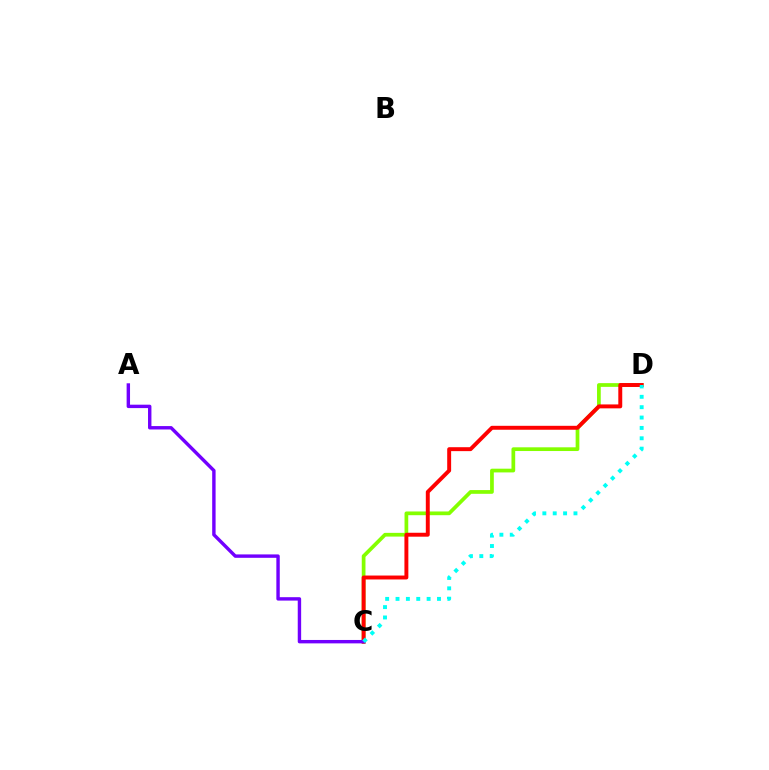{('C', 'D'): [{'color': '#84ff00', 'line_style': 'solid', 'thickness': 2.68}, {'color': '#ff0000', 'line_style': 'solid', 'thickness': 2.83}, {'color': '#00fff6', 'line_style': 'dotted', 'thickness': 2.82}], ('A', 'C'): [{'color': '#7200ff', 'line_style': 'solid', 'thickness': 2.45}]}